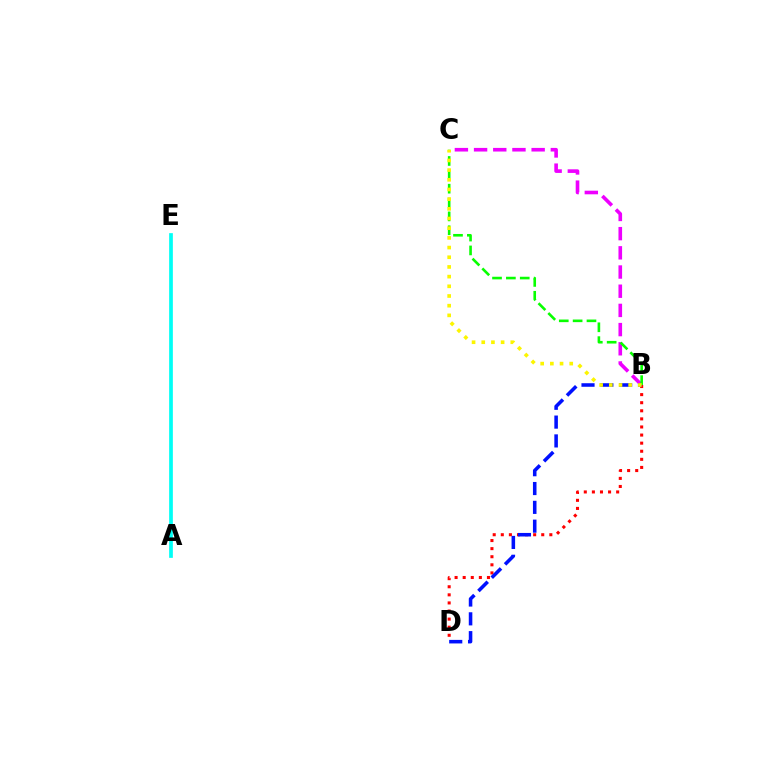{('B', 'D'): [{'color': '#ff0000', 'line_style': 'dotted', 'thickness': 2.2}, {'color': '#0010ff', 'line_style': 'dashed', 'thickness': 2.56}], ('A', 'E'): [{'color': '#00fff6', 'line_style': 'solid', 'thickness': 2.67}], ('B', 'C'): [{'color': '#ee00ff', 'line_style': 'dashed', 'thickness': 2.61}, {'color': '#08ff00', 'line_style': 'dashed', 'thickness': 1.88}, {'color': '#fcf500', 'line_style': 'dotted', 'thickness': 2.63}]}